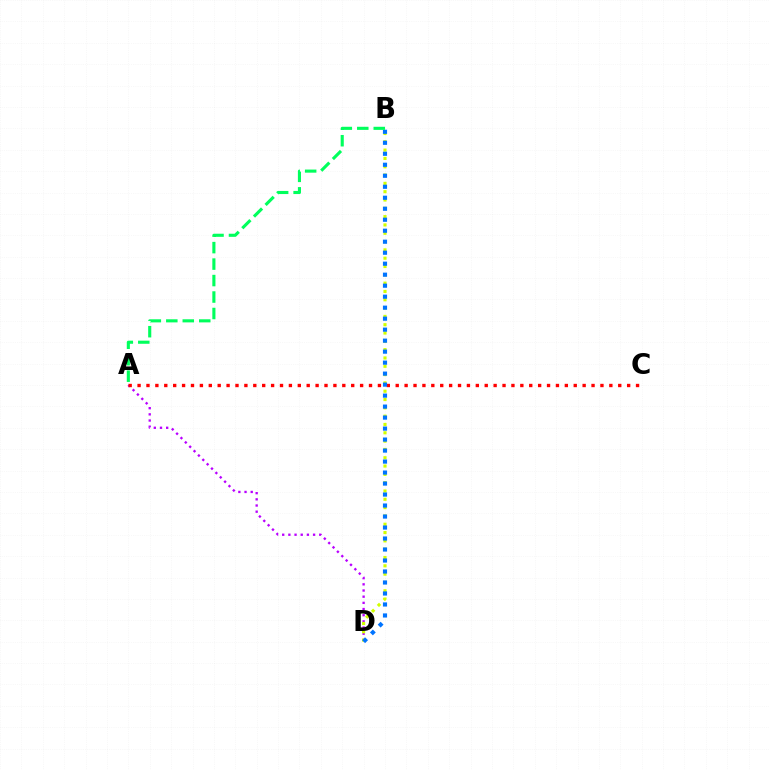{('A', 'D'): [{'color': '#b900ff', 'line_style': 'dotted', 'thickness': 1.68}], ('B', 'D'): [{'color': '#d1ff00', 'line_style': 'dotted', 'thickness': 2.26}, {'color': '#0074ff', 'line_style': 'dotted', 'thickness': 2.99}], ('A', 'C'): [{'color': '#ff0000', 'line_style': 'dotted', 'thickness': 2.42}], ('A', 'B'): [{'color': '#00ff5c', 'line_style': 'dashed', 'thickness': 2.24}]}